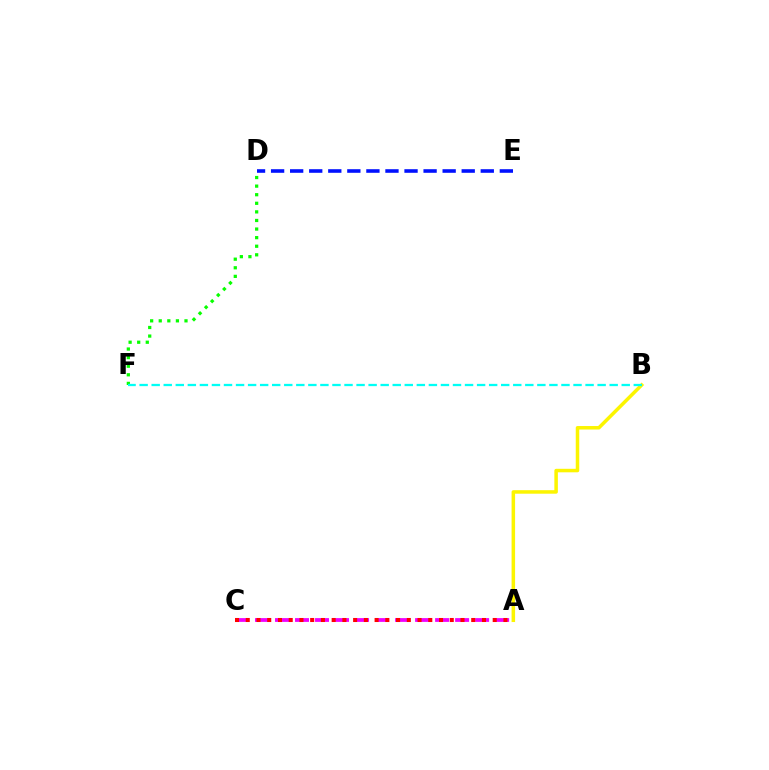{('D', 'E'): [{'color': '#0010ff', 'line_style': 'dashed', 'thickness': 2.59}], ('A', 'B'): [{'color': '#fcf500', 'line_style': 'solid', 'thickness': 2.53}], ('A', 'C'): [{'color': '#ee00ff', 'line_style': 'dashed', 'thickness': 2.72}, {'color': '#ff0000', 'line_style': 'dotted', 'thickness': 2.92}], ('D', 'F'): [{'color': '#08ff00', 'line_style': 'dotted', 'thickness': 2.33}], ('B', 'F'): [{'color': '#00fff6', 'line_style': 'dashed', 'thickness': 1.64}]}